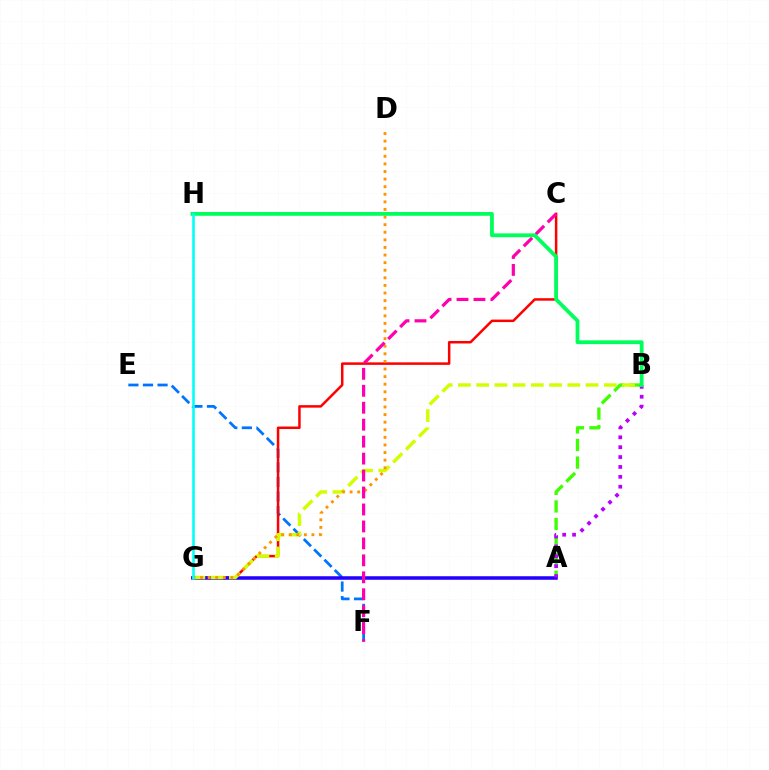{('E', 'F'): [{'color': '#0074ff', 'line_style': 'dashed', 'thickness': 1.98}], ('C', 'G'): [{'color': '#ff0000', 'line_style': 'solid', 'thickness': 1.8}], ('A', 'B'): [{'color': '#3dff00', 'line_style': 'dashed', 'thickness': 2.39}, {'color': '#b900ff', 'line_style': 'dotted', 'thickness': 2.68}], ('A', 'G'): [{'color': '#2500ff', 'line_style': 'solid', 'thickness': 2.54}], ('B', 'G'): [{'color': '#d1ff00', 'line_style': 'dashed', 'thickness': 2.48}], ('D', 'G'): [{'color': '#ff9400', 'line_style': 'dotted', 'thickness': 2.06}], ('C', 'F'): [{'color': '#ff00ac', 'line_style': 'dashed', 'thickness': 2.3}], ('B', 'H'): [{'color': '#00ff5c', 'line_style': 'solid', 'thickness': 2.74}], ('G', 'H'): [{'color': '#00fff6', 'line_style': 'solid', 'thickness': 1.85}]}